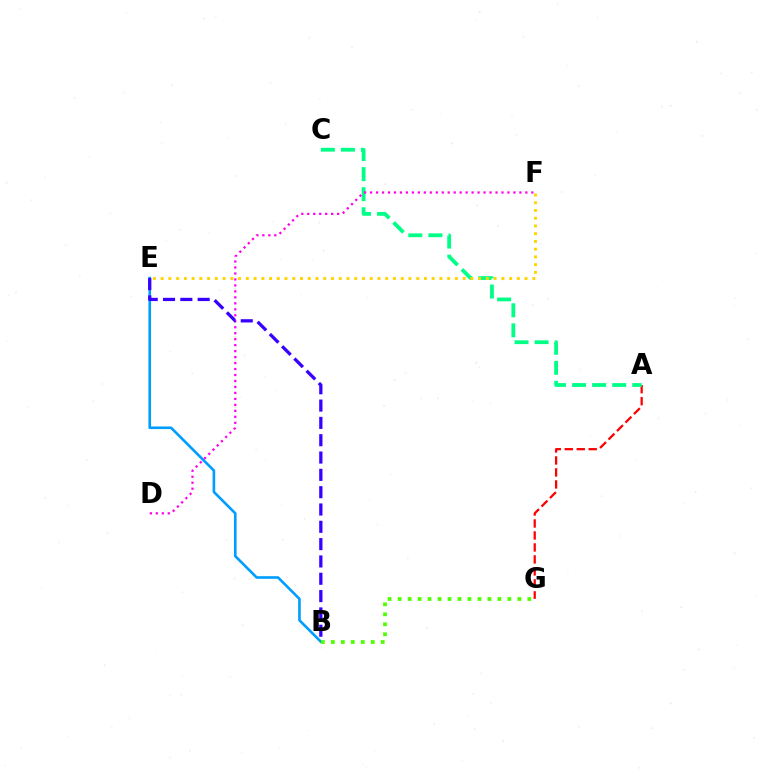{('A', 'G'): [{'color': '#ff0000', 'line_style': 'dashed', 'thickness': 1.63}], ('A', 'C'): [{'color': '#00ff86', 'line_style': 'dashed', 'thickness': 2.73}], ('B', 'E'): [{'color': '#009eff', 'line_style': 'solid', 'thickness': 1.89}, {'color': '#3700ff', 'line_style': 'dashed', 'thickness': 2.35}], ('E', 'F'): [{'color': '#ffd500', 'line_style': 'dotted', 'thickness': 2.1}], ('D', 'F'): [{'color': '#ff00ed', 'line_style': 'dotted', 'thickness': 1.62}], ('B', 'G'): [{'color': '#4fff00', 'line_style': 'dotted', 'thickness': 2.71}]}